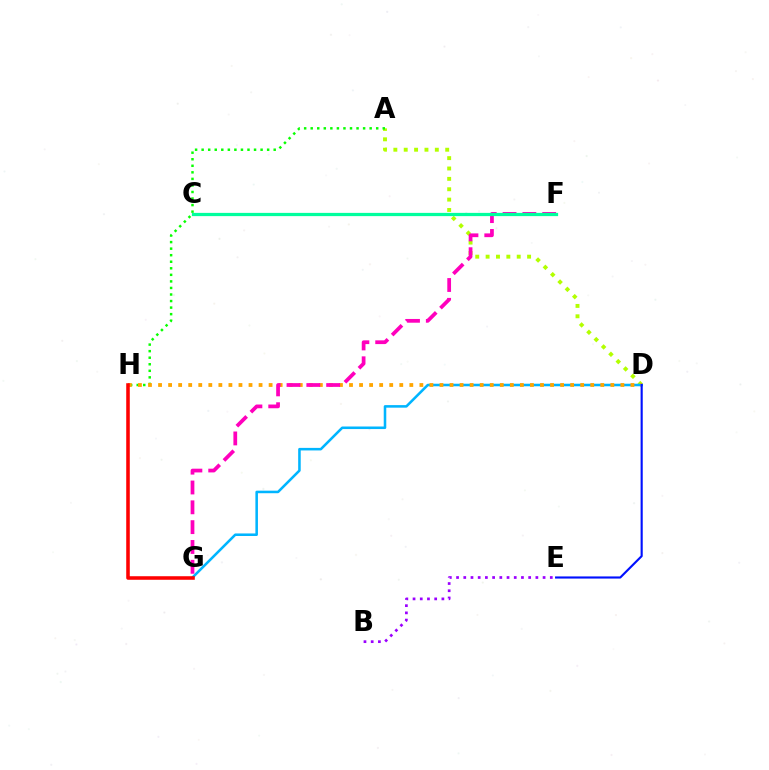{('A', 'D'): [{'color': '#b3ff00', 'line_style': 'dotted', 'thickness': 2.82}], ('B', 'E'): [{'color': '#9b00ff', 'line_style': 'dotted', 'thickness': 1.96}], ('D', 'G'): [{'color': '#00b5ff', 'line_style': 'solid', 'thickness': 1.84}], ('A', 'H'): [{'color': '#08ff00', 'line_style': 'dotted', 'thickness': 1.78}], ('D', 'H'): [{'color': '#ffa500', 'line_style': 'dotted', 'thickness': 2.73}], ('F', 'G'): [{'color': '#ff00bd', 'line_style': 'dashed', 'thickness': 2.69}], ('D', 'E'): [{'color': '#0010ff', 'line_style': 'solid', 'thickness': 1.54}], ('G', 'H'): [{'color': '#ff0000', 'line_style': 'solid', 'thickness': 2.56}], ('C', 'F'): [{'color': '#00ff9d', 'line_style': 'solid', 'thickness': 2.33}]}